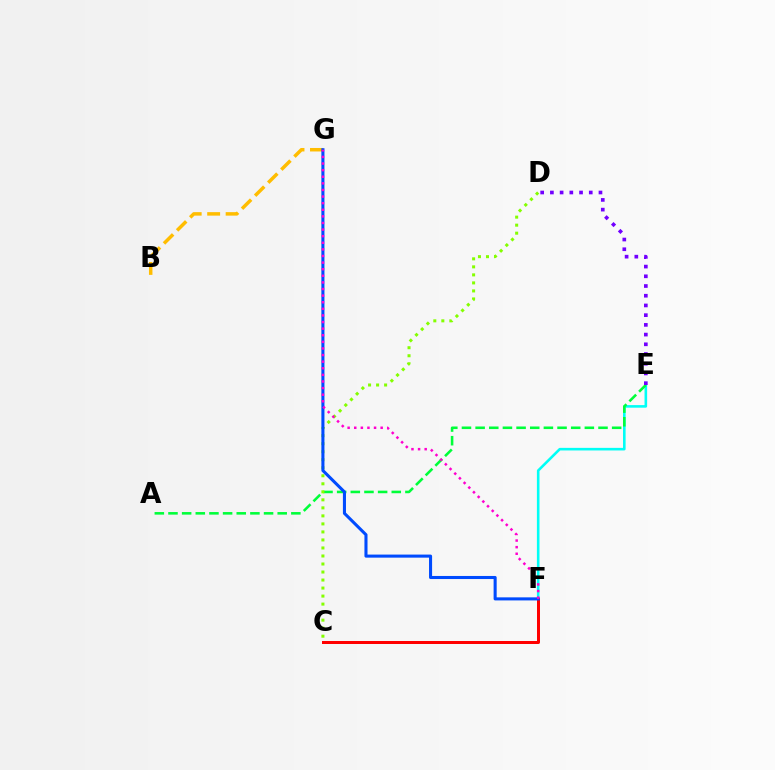{('B', 'G'): [{'color': '#ffbd00', 'line_style': 'dashed', 'thickness': 2.51}], ('E', 'F'): [{'color': '#00fff6', 'line_style': 'solid', 'thickness': 1.86}], ('A', 'E'): [{'color': '#00ff39', 'line_style': 'dashed', 'thickness': 1.85}], ('C', 'F'): [{'color': '#ff0000', 'line_style': 'solid', 'thickness': 2.16}], ('C', 'D'): [{'color': '#84ff00', 'line_style': 'dotted', 'thickness': 2.18}], ('D', 'E'): [{'color': '#7200ff', 'line_style': 'dotted', 'thickness': 2.64}], ('F', 'G'): [{'color': '#004bff', 'line_style': 'solid', 'thickness': 2.21}, {'color': '#ff00cf', 'line_style': 'dotted', 'thickness': 1.79}]}